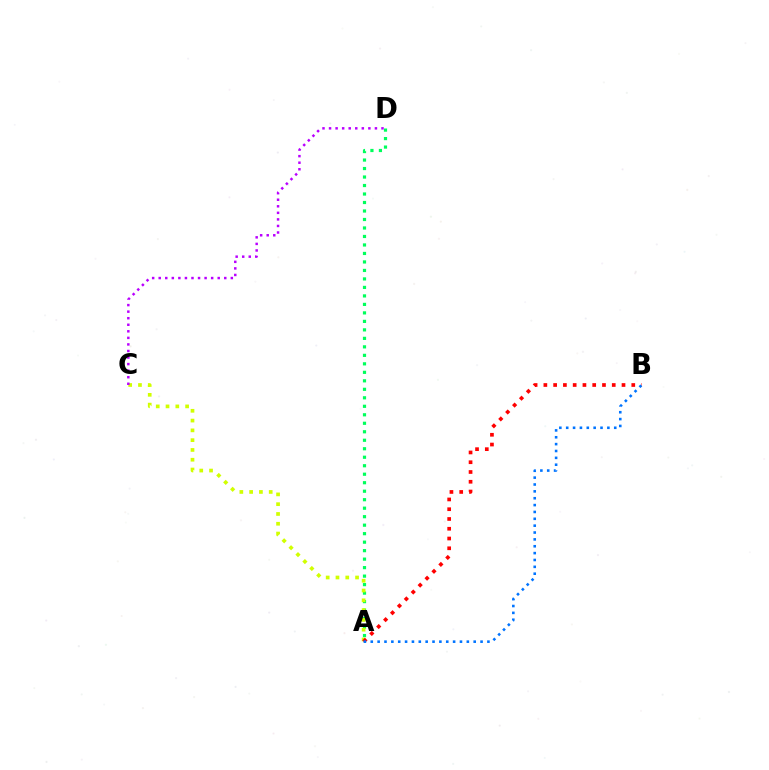{('A', 'D'): [{'color': '#00ff5c', 'line_style': 'dotted', 'thickness': 2.31}], ('A', 'C'): [{'color': '#d1ff00', 'line_style': 'dotted', 'thickness': 2.66}], ('C', 'D'): [{'color': '#b900ff', 'line_style': 'dotted', 'thickness': 1.78}], ('A', 'B'): [{'color': '#ff0000', 'line_style': 'dotted', 'thickness': 2.65}, {'color': '#0074ff', 'line_style': 'dotted', 'thickness': 1.86}]}